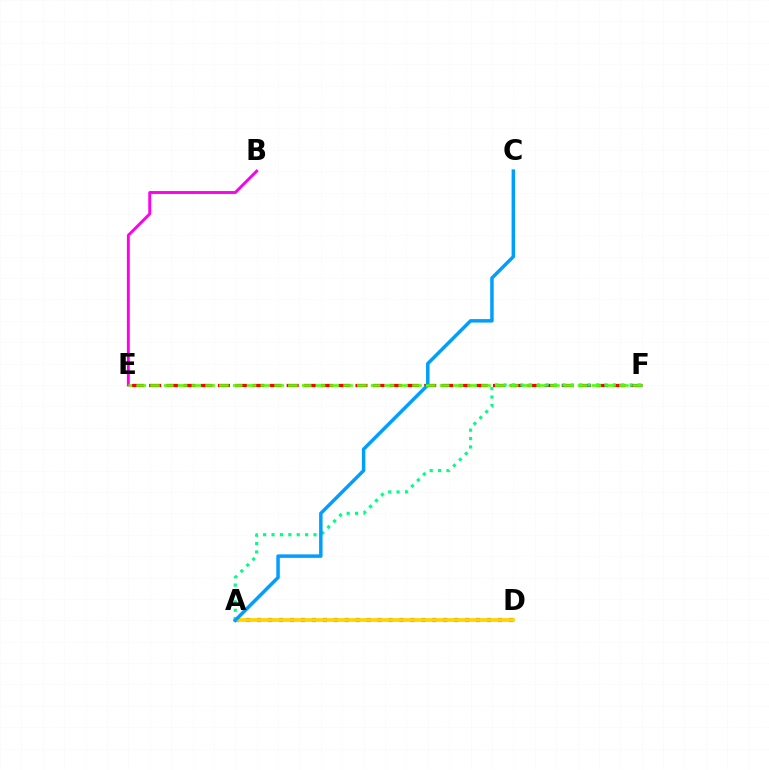{('A', 'D'): [{'color': '#3700ff', 'line_style': 'dotted', 'thickness': 2.97}, {'color': '#ffd500', 'line_style': 'solid', 'thickness': 2.71}], ('B', 'E'): [{'color': '#ff00ed', 'line_style': 'solid', 'thickness': 2.09}], ('E', 'F'): [{'color': '#ff0000', 'line_style': 'dashed', 'thickness': 2.34}, {'color': '#4fff00', 'line_style': 'dashed', 'thickness': 1.87}], ('A', 'F'): [{'color': '#00ff86', 'line_style': 'dotted', 'thickness': 2.28}], ('A', 'C'): [{'color': '#009eff', 'line_style': 'solid', 'thickness': 2.5}]}